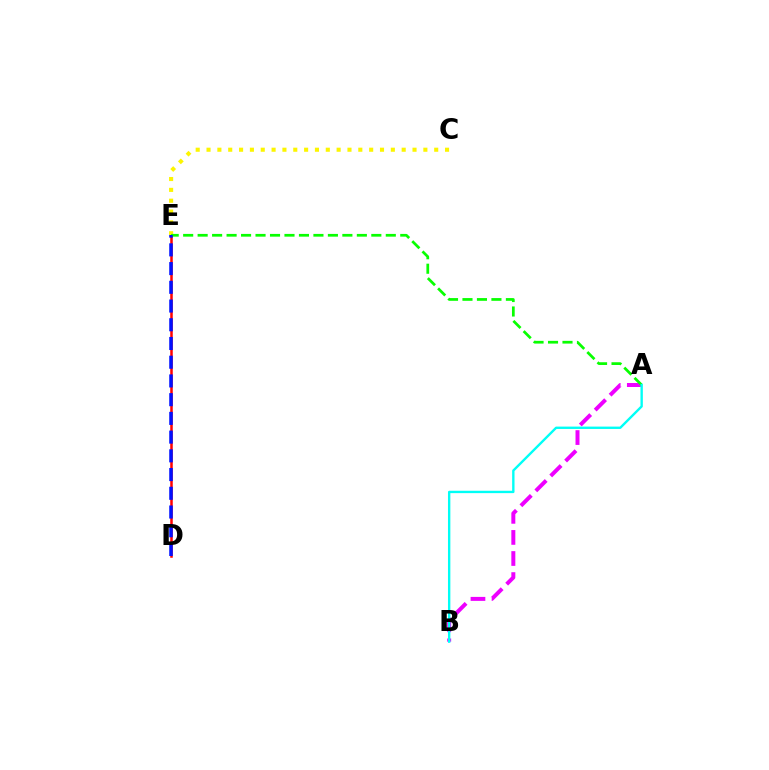{('D', 'E'): [{'color': '#ff0000', 'line_style': 'solid', 'thickness': 1.81}, {'color': '#0010ff', 'line_style': 'dashed', 'thickness': 2.54}], ('C', 'E'): [{'color': '#fcf500', 'line_style': 'dotted', 'thickness': 2.95}], ('A', 'B'): [{'color': '#ee00ff', 'line_style': 'dashed', 'thickness': 2.86}, {'color': '#00fff6', 'line_style': 'solid', 'thickness': 1.71}], ('A', 'E'): [{'color': '#08ff00', 'line_style': 'dashed', 'thickness': 1.97}]}